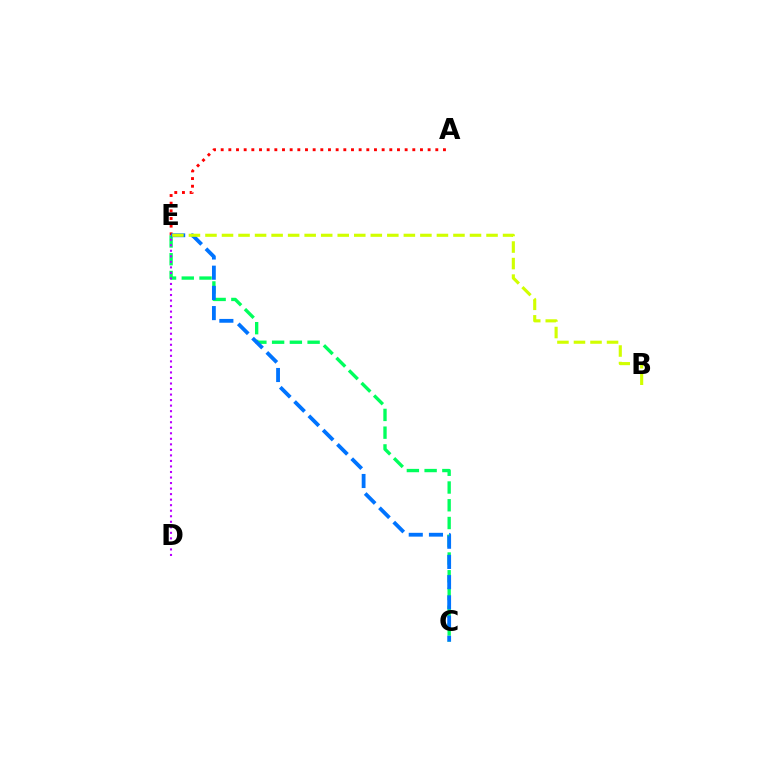{('A', 'E'): [{'color': '#ff0000', 'line_style': 'dotted', 'thickness': 2.08}], ('C', 'E'): [{'color': '#00ff5c', 'line_style': 'dashed', 'thickness': 2.41}, {'color': '#0074ff', 'line_style': 'dashed', 'thickness': 2.74}], ('D', 'E'): [{'color': '#b900ff', 'line_style': 'dotted', 'thickness': 1.5}], ('B', 'E'): [{'color': '#d1ff00', 'line_style': 'dashed', 'thickness': 2.25}]}